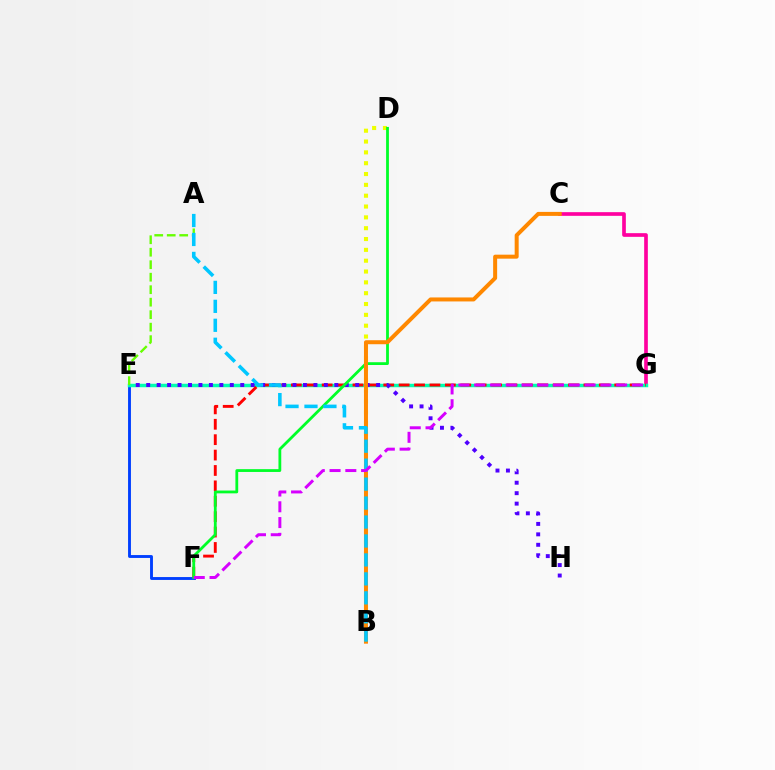{('C', 'G'): [{'color': '#ff00a0', 'line_style': 'solid', 'thickness': 2.65}], ('B', 'D'): [{'color': '#eeff00', 'line_style': 'dotted', 'thickness': 2.94}], ('E', 'F'): [{'color': '#003fff', 'line_style': 'solid', 'thickness': 2.07}], ('E', 'G'): [{'color': '#00ffaf', 'line_style': 'solid', 'thickness': 2.49}], ('F', 'G'): [{'color': '#ff0000', 'line_style': 'dashed', 'thickness': 2.09}, {'color': '#d600ff', 'line_style': 'dashed', 'thickness': 2.14}], ('E', 'H'): [{'color': '#4f00ff', 'line_style': 'dotted', 'thickness': 2.84}], ('D', 'F'): [{'color': '#00ff27', 'line_style': 'solid', 'thickness': 2.01}], ('A', 'E'): [{'color': '#66ff00', 'line_style': 'dashed', 'thickness': 1.7}], ('B', 'C'): [{'color': '#ff8800', 'line_style': 'solid', 'thickness': 2.87}], ('A', 'B'): [{'color': '#00c7ff', 'line_style': 'dashed', 'thickness': 2.58}]}